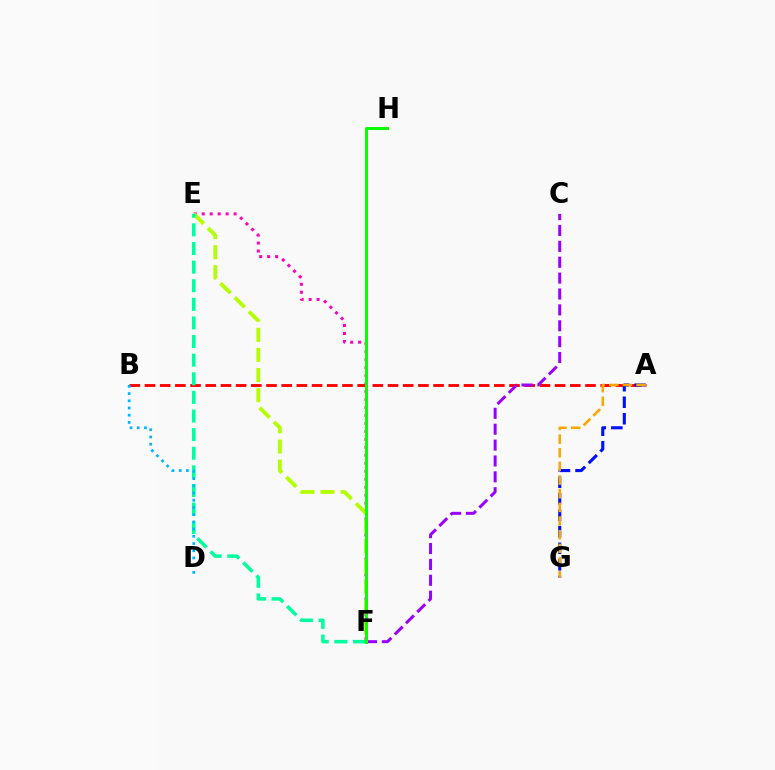{('A', 'B'): [{'color': '#ff0000', 'line_style': 'dashed', 'thickness': 2.06}], ('E', 'F'): [{'color': '#ff00bd', 'line_style': 'dotted', 'thickness': 2.17}, {'color': '#b3ff00', 'line_style': 'dashed', 'thickness': 2.73}, {'color': '#00ff9d', 'line_style': 'dashed', 'thickness': 2.53}], ('C', 'F'): [{'color': '#9b00ff', 'line_style': 'dashed', 'thickness': 2.16}], ('A', 'G'): [{'color': '#0010ff', 'line_style': 'dashed', 'thickness': 2.24}, {'color': '#ffa500', 'line_style': 'dashed', 'thickness': 1.85}], ('F', 'H'): [{'color': '#08ff00', 'line_style': 'solid', 'thickness': 2.15}], ('B', 'D'): [{'color': '#00b5ff', 'line_style': 'dotted', 'thickness': 1.96}]}